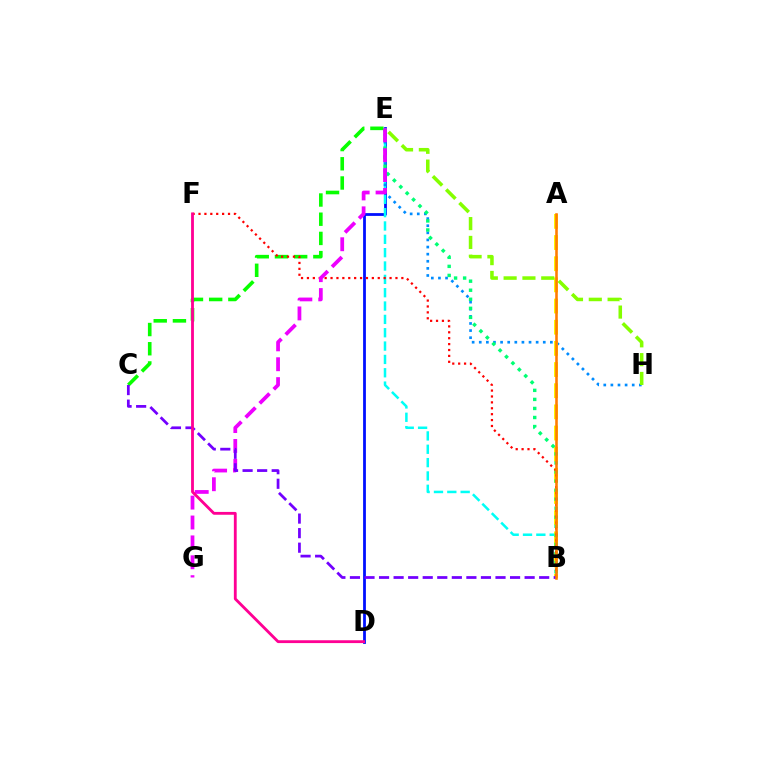{('C', 'E'): [{'color': '#08ff00', 'line_style': 'dashed', 'thickness': 2.61}], ('D', 'E'): [{'color': '#0010ff', 'line_style': 'solid', 'thickness': 2.01}], ('B', 'E'): [{'color': '#00fff6', 'line_style': 'dashed', 'thickness': 1.81}, {'color': '#00ff74', 'line_style': 'dotted', 'thickness': 2.46}], ('E', 'H'): [{'color': '#008cff', 'line_style': 'dotted', 'thickness': 1.93}, {'color': '#84ff00', 'line_style': 'dashed', 'thickness': 2.55}], ('A', 'B'): [{'color': '#fcf500', 'line_style': 'dashed', 'thickness': 2.88}, {'color': '#ff7c00', 'line_style': 'solid', 'thickness': 1.86}], ('B', 'F'): [{'color': '#ff0000', 'line_style': 'dotted', 'thickness': 1.6}], ('E', 'G'): [{'color': '#ee00ff', 'line_style': 'dashed', 'thickness': 2.7}], ('B', 'C'): [{'color': '#7200ff', 'line_style': 'dashed', 'thickness': 1.98}], ('D', 'F'): [{'color': '#ff0094', 'line_style': 'solid', 'thickness': 2.04}]}